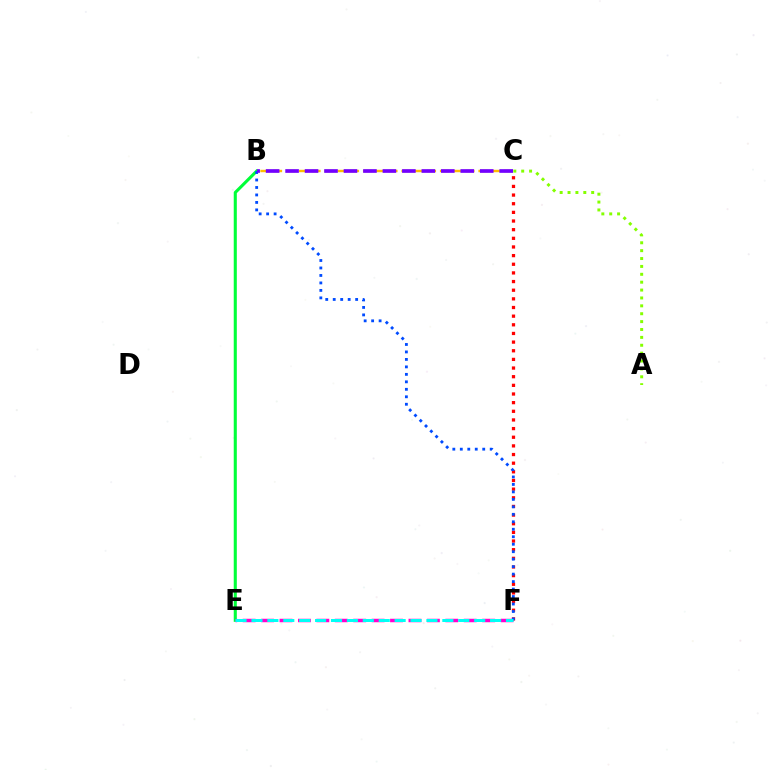{('C', 'F'): [{'color': '#ff0000', 'line_style': 'dotted', 'thickness': 2.35}], ('A', 'C'): [{'color': '#84ff00', 'line_style': 'dotted', 'thickness': 2.14}], ('B', 'E'): [{'color': '#00ff39', 'line_style': 'solid', 'thickness': 2.22}], ('E', 'F'): [{'color': '#ff00cf', 'line_style': 'dashed', 'thickness': 2.5}, {'color': '#00fff6', 'line_style': 'dashed', 'thickness': 2.16}], ('B', 'C'): [{'color': '#ffbd00', 'line_style': 'dashed', 'thickness': 1.74}, {'color': '#7200ff', 'line_style': 'dashed', 'thickness': 2.64}], ('B', 'F'): [{'color': '#004bff', 'line_style': 'dotted', 'thickness': 2.03}]}